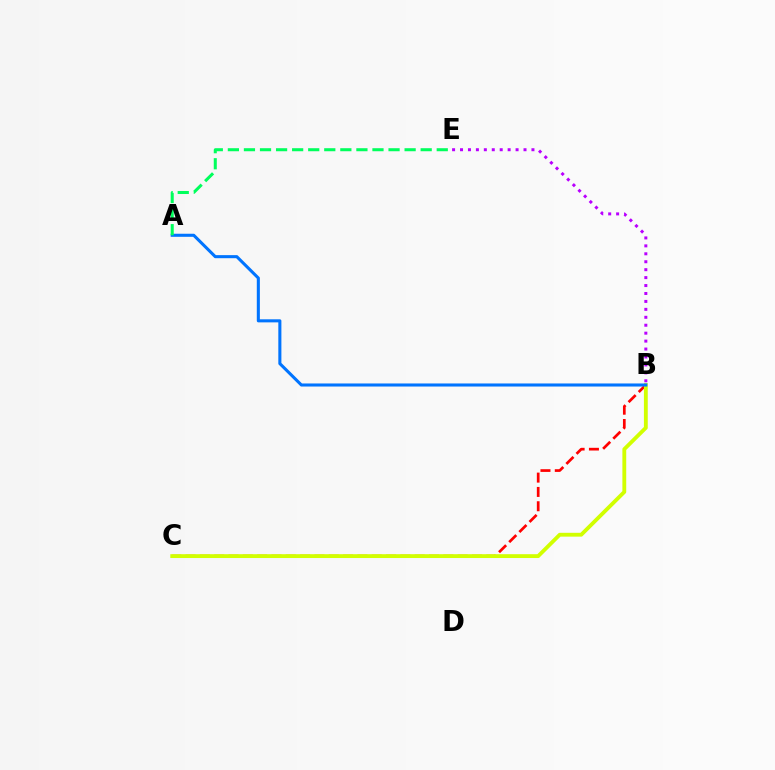{('B', 'E'): [{'color': '#b900ff', 'line_style': 'dotted', 'thickness': 2.16}], ('B', 'C'): [{'color': '#ff0000', 'line_style': 'dashed', 'thickness': 1.95}, {'color': '#d1ff00', 'line_style': 'solid', 'thickness': 2.76}], ('A', 'B'): [{'color': '#0074ff', 'line_style': 'solid', 'thickness': 2.21}], ('A', 'E'): [{'color': '#00ff5c', 'line_style': 'dashed', 'thickness': 2.18}]}